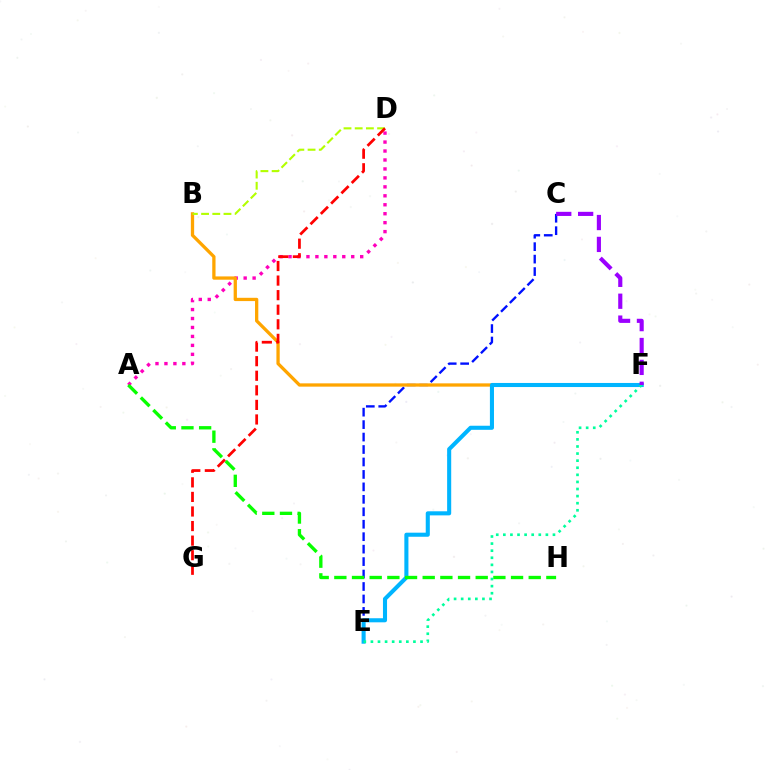{('A', 'D'): [{'color': '#ff00bd', 'line_style': 'dotted', 'thickness': 2.43}], ('C', 'E'): [{'color': '#0010ff', 'line_style': 'dashed', 'thickness': 1.69}], ('B', 'F'): [{'color': '#ffa500', 'line_style': 'solid', 'thickness': 2.37}], ('E', 'F'): [{'color': '#00b5ff', 'line_style': 'solid', 'thickness': 2.93}, {'color': '#00ff9d', 'line_style': 'dotted', 'thickness': 1.93}], ('A', 'H'): [{'color': '#08ff00', 'line_style': 'dashed', 'thickness': 2.4}], ('B', 'D'): [{'color': '#b3ff00', 'line_style': 'dashed', 'thickness': 1.52}], ('D', 'G'): [{'color': '#ff0000', 'line_style': 'dashed', 'thickness': 1.98}], ('C', 'F'): [{'color': '#9b00ff', 'line_style': 'dashed', 'thickness': 2.97}]}